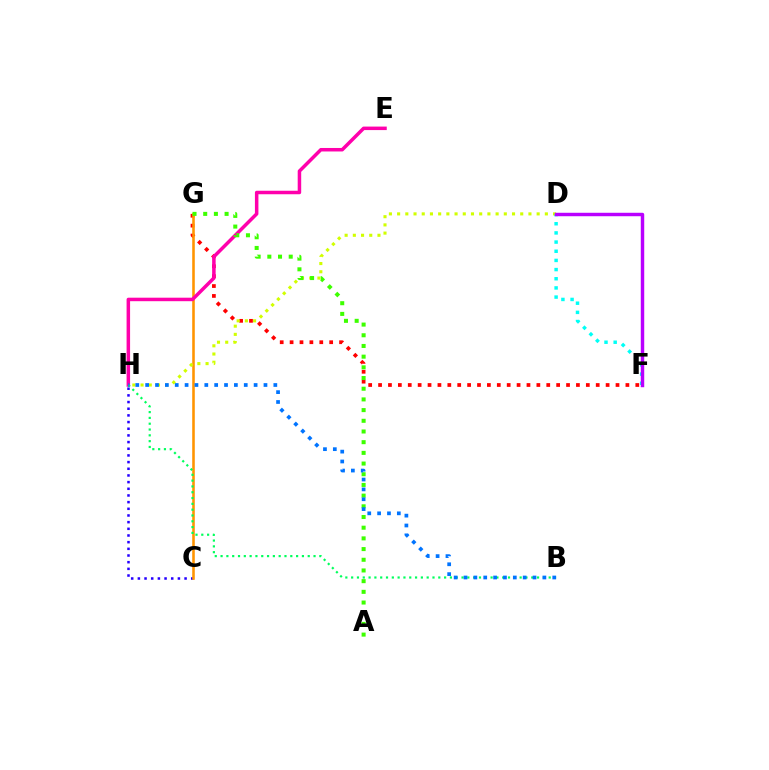{('C', 'H'): [{'color': '#2500ff', 'line_style': 'dotted', 'thickness': 1.81}], ('F', 'G'): [{'color': '#ff0000', 'line_style': 'dotted', 'thickness': 2.69}], ('C', 'G'): [{'color': '#ff9400', 'line_style': 'solid', 'thickness': 1.86}], ('D', 'H'): [{'color': '#d1ff00', 'line_style': 'dotted', 'thickness': 2.23}], ('E', 'H'): [{'color': '#ff00ac', 'line_style': 'solid', 'thickness': 2.52}], ('D', 'F'): [{'color': '#00fff6', 'line_style': 'dotted', 'thickness': 2.49}, {'color': '#b900ff', 'line_style': 'solid', 'thickness': 2.48}], ('A', 'G'): [{'color': '#3dff00', 'line_style': 'dotted', 'thickness': 2.9}], ('B', 'H'): [{'color': '#00ff5c', 'line_style': 'dotted', 'thickness': 1.58}, {'color': '#0074ff', 'line_style': 'dotted', 'thickness': 2.68}]}